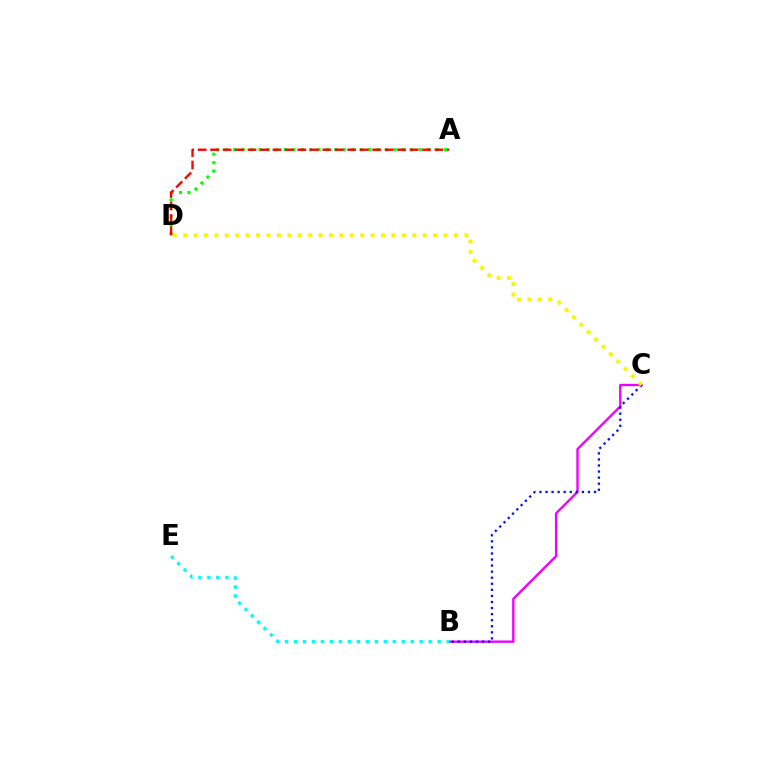{('B', 'C'): [{'color': '#ee00ff', 'line_style': 'solid', 'thickness': 1.7}, {'color': '#0010ff', 'line_style': 'dotted', 'thickness': 1.65}], ('A', 'D'): [{'color': '#08ff00', 'line_style': 'dotted', 'thickness': 2.29}, {'color': '#ff0000', 'line_style': 'dashed', 'thickness': 1.69}], ('B', 'E'): [{'color': '#00fff6', 'line_style': 'dotted', 'thickness': 2.44}], ('C', 'D'): [{'color': '#fcf500', 'line_style': 'dotted', 'thickness': 2.83}]}